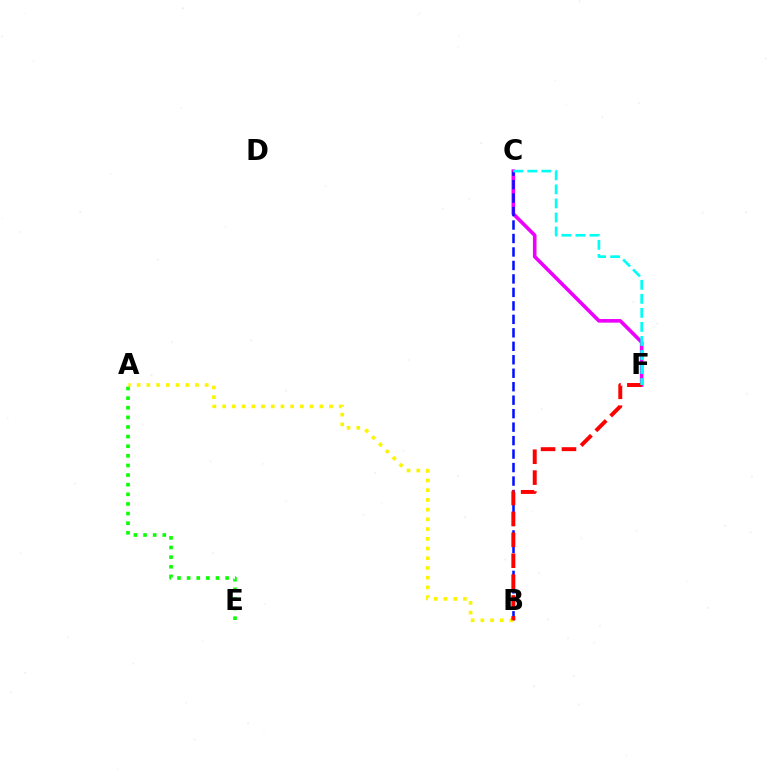{('C', 'F'): [{'color': '#ee00ff', 'line_style': 'solid', 'thickness': 2.6}, {'color': '#00fff6', 'line_style': 'dashed', 'thickness': 1.91}], ('B', 'C'): [{'color': '#0010ff', 'line_style': 'dashed', 'thickness': 1.83}], ('A', 'B'): [{'color': '#fcf500', 'line_style': 'dotted', 'thickness': 2.64}], ('B', 'F'): [{'color': '#ff0000', 'line_style': 'dashed', 'thickness': 2.84}], ('A', 'E'): [{'color': '#08ff00', 'line_style': 'dotted', 'thickness': 2.61}]}